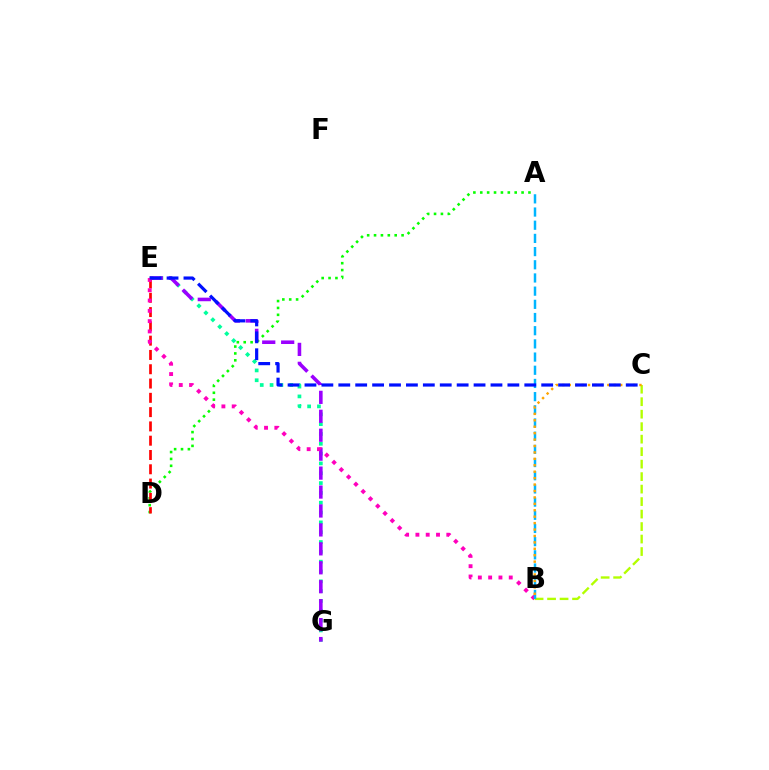{('A', 'D'): [{'color': '#08ff00', 'line_style': 'dotted', 'thickness': 1.87}], ('E', 'G'): [{'color': '#00ff9d', 'line_style': 'dotted', 'thickness': 2.67}, {'color': '#9b00ff', 'line_style': 'dashed', 'thickness': 2.57}], ('D', 'E'): [{'color': '#ff0000', 'line_style': 'dashed', 'thickness': 1.94}], ('B', 'E'): [{'color': '#ff00bd', 'line_style': 'dotted', 'thickness': 2.8}], ('B', 'C'): [{'color': '#b3ff00', 'line_style': 'dashed', 'thickness': 1.7}, {'color': '#ffa500', 'line_style': 'dotted', 'thickness': 1.75}], ('A', 'B'): [{'color': '#00b5ff', 'line_style': 'dashed', 'thickness': 1.79}], ('C', 'E'): [{'color': '#0010ff', 'line_style': 'dashed', 'thickness': 2.3}]}